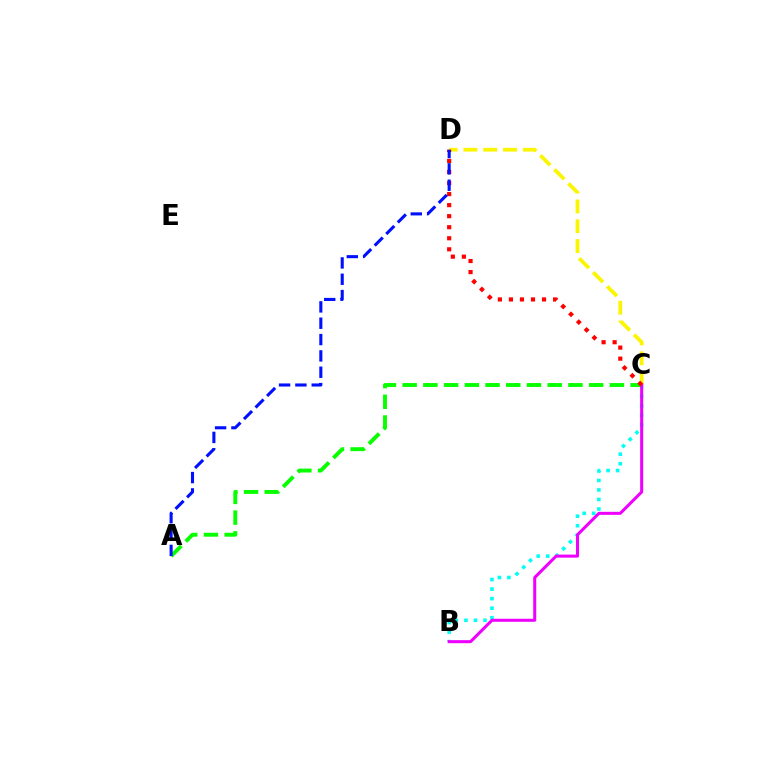{('B', 'C'): [{'color': '#00fff6', 'line_style': 'dotted', 'thickness': 2.59}, {'color': '#ee00ff', 'line_style': 'solid', 'thickness': 2.18}], ('C', 'D'): [{'color': '#fcf500', 'line_style': 'dashed', 'thickness': 2.69}, {'color': '#ff0000', 'line_style': 'dotted', 'thickness': 3.0}], ('A', 'C'): [{'color': '#08ff00', 'line_style': 'dashed', 'thickness': 2.82}], ('A', 'D'): [{'color': '#0010ff', 'line_style': 'dashed', 'thickness': 2.22}]}